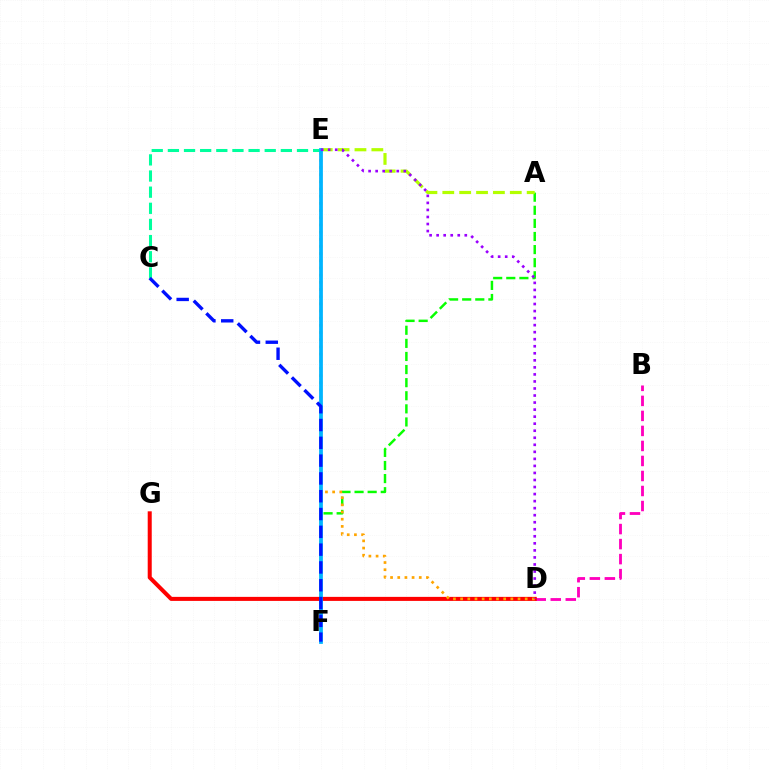{('B', 'D'): [{'color': '#ff00bd', 'line_style': 'dashed', 'thickness': 2.04}], ('D', 'G'): [{'color': '#ff0000', 'line_style': 'solid', 'thickness': 2.9}], ('A', 'F'): [{'color': '#08ff00', 'line_style': 'dashed', 'thickness': 1.78}], ('C', 'E'): [{'color': '#00ff9d', 'line_style': 'dashed', 'thickness': 2.19}], ('A', 'E'): [{'color': '#b3ff00', 'line_style': 'dashed', 'thickness': 2.29}], ('D', 'E'): [{'color': '#ffa500', 'line_style': 'dotted', 'thickness': 1.95}, {'color': '#9b00ff', 'line_style': 'dotted', 'thickness': 1.91}], ('E', 'F'): [{'color': '#00b5ff', 'line_style': 'solid', 'thickness': 2.71}], ('C', 'F'): [{'color': '#0010ff', 'line_style': 'dashed', 'thickness': 2.42}]}